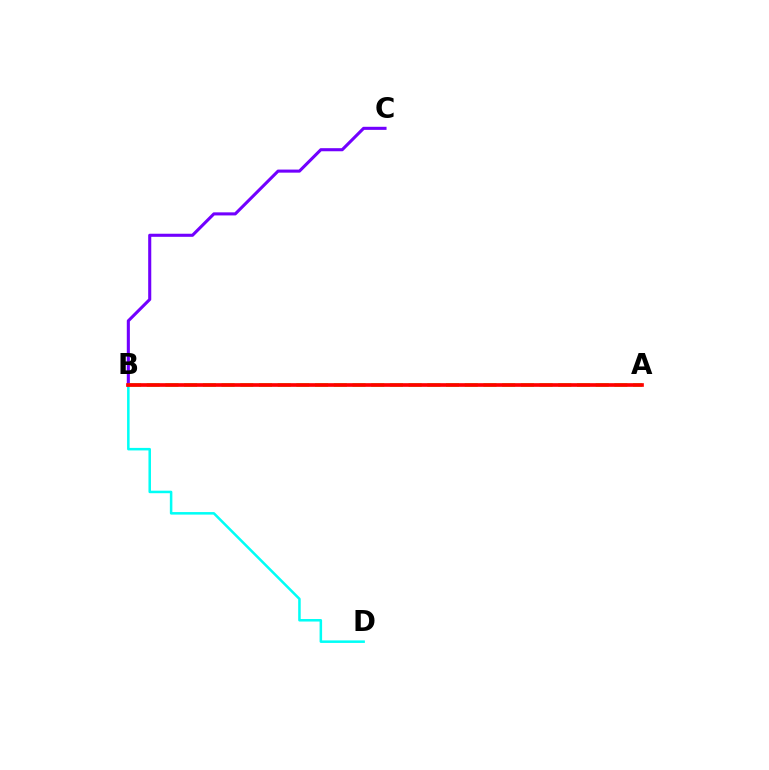{('B', 'D'): [{'color': '#00fff6', 'line_style': 'solid', 'thickness': 1.82}], ('B', 'C'): [{'color': '#7200ff', 'line_style': 'solid', 'thickness': 2.21}], ('A', 'B'): [{'color': '#84ff00', 'line_style': 'dashed', 'thickness': 2.54}, {'color': '#ff0000', 'line_style': 'solid', 'thickness': 2.64}]}